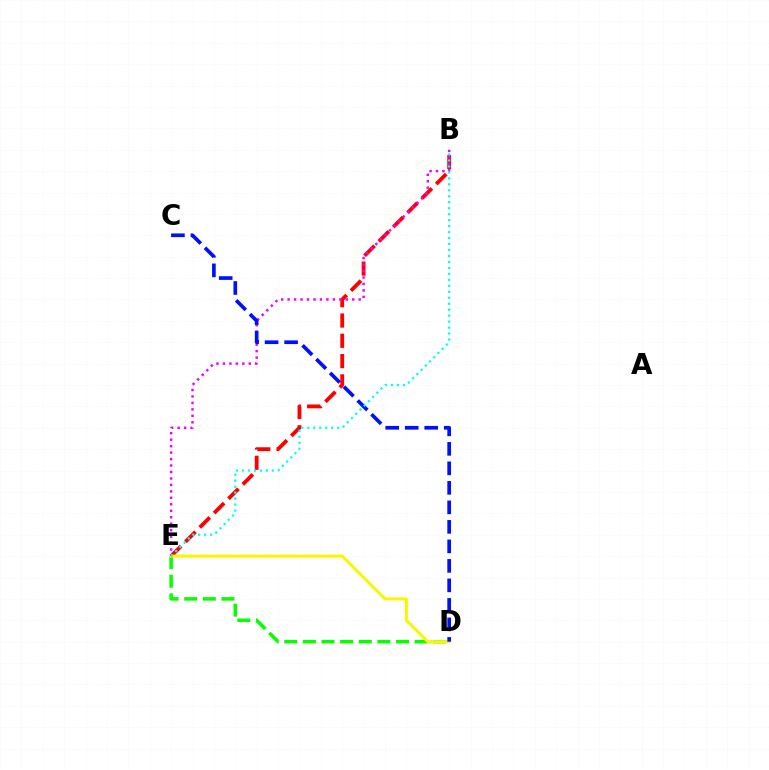{('D', 'E'): [{'color': '#08ff00', 'line_style': 'dashed', 'thickness': 2.53}, {'color': '#fcf500', 'line_style': 'solid', 'thickness': 2.17}], ('B', 'E'): [{'color': '#ff0000', 'line_style': 'dashed', 'thickness': 2.75}, {'color': '#ee00ff', 'line_style': 'dotted', 'thickness': 1.76}, {'color': '#00fff6', 'line_style': 'dotted', 'thickness': 1.62}], ('C', 'D'): [{'color': '#0010ff', 'line_style': 'dashed', 'thickness': 2.65}]}